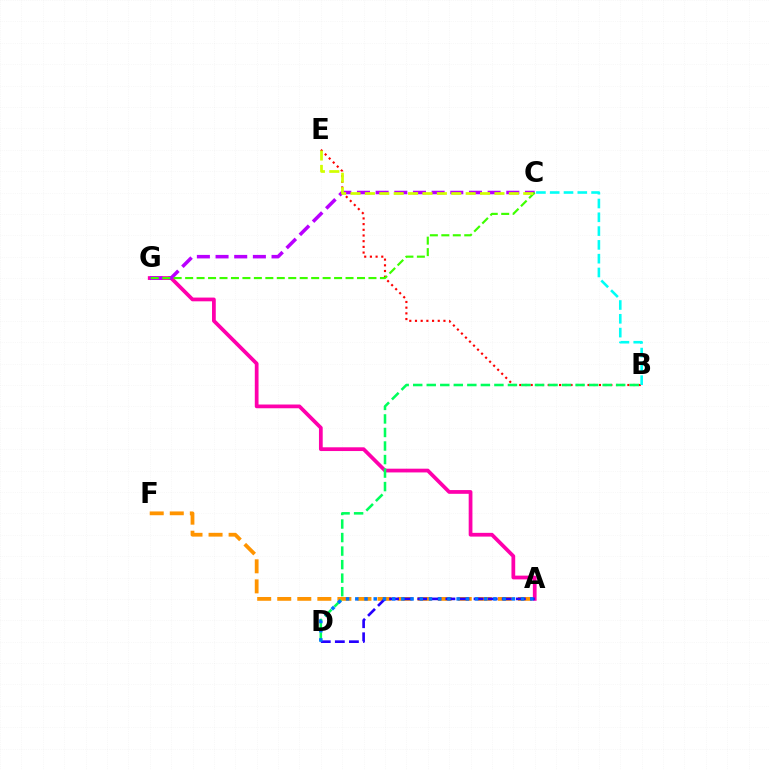{('A', 'G'): [{'color': '#ff00ac', 'line_style': 'solid', 'thickness': 2.7}], ('A', 'F'): [{'color': '#ff9400', 'line_style': 'dashed', 'thickness': 2.72}], ('C', 'G'): [{'color': '#b900ff', 'line_style': 'dashed', 'thickness': 2.54}, {'color': '#3dff00', 'line_style': 'dashed', 'thickness': 1.56}], ('B', 'E'): [{'color': '#ff0000', 'line_style': 'dotted', 'thickness': 1.55}], ('B', 'D'): [{'color': '#00ff5c', 'line_style': 'dashed', 'thickness': 1.84}], ('B', 'C'): [{'color': '#00fff6', 'line_style': 'dashed', 'thickness': 1.87}], ('A', 'D'): [{'color': '#2500ff', 'line_style': 'dashed', 'thickness': 1.91}, {'color': '#0074ff', 'line_style': 'dotted', 'thickness': 2.5}], ('C', 'E'): [{'color': '#d1ff00', 'line_style': 'dashed', 'thickness': 1.96}]}